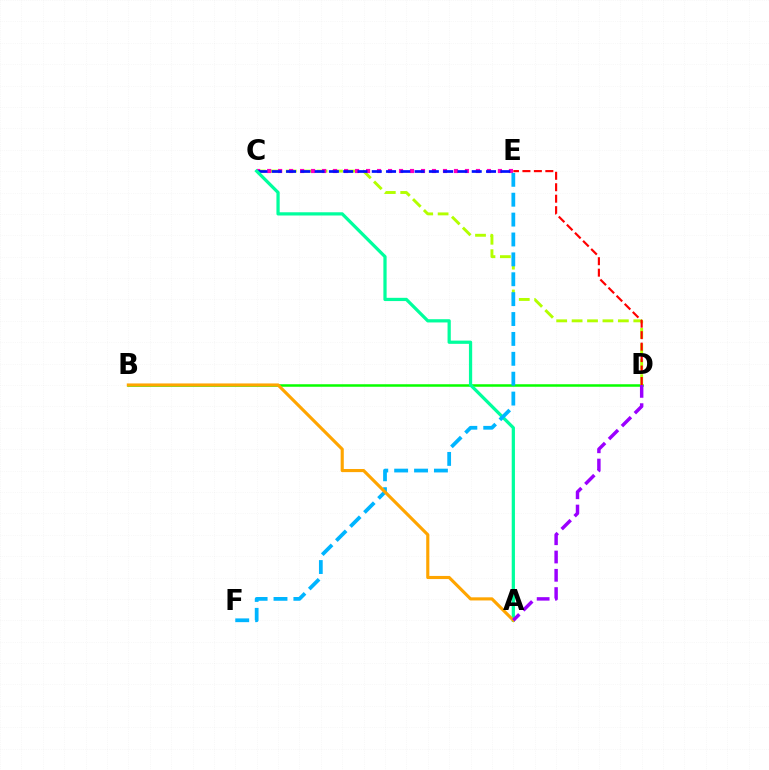{('B', 'D'): [{'color': '#08ff00', 'line_style': 'solid', 'thickness': 1.81}], ('C', 'D'): [{'color': '#b3ff00', 'line_style': 'dashed', 'thickness': 2.09}], ('D', 'E'): [{'color': '#ff0000', 'line_style': 'dashed', 'thickness': 1.56}], ('C', 'E'): [{'color': '#ff00bd', 'line_style': 'dotted', 'thickness': 2.99}, {'color': '#0010ff', 'line_style': 'dashed', 'thickness': 1.94}], ('A', 'C'): [{'color': '#00ff9d', 'line_style': 'solid', 'thickness': 2.33}], ('E', 'F'): [{'color': '#00b5ff', 'line_style': 'dashed', 'thickness': 2.7}], ('A', 'B'): [{'color': '#ffa500', 'line_style': 'solid', 'thickness': 2.25}], ('A', 'D'): [{'color': '#9b00ff', 'line_style': 'dashed', 'thickness': 2.48}]}